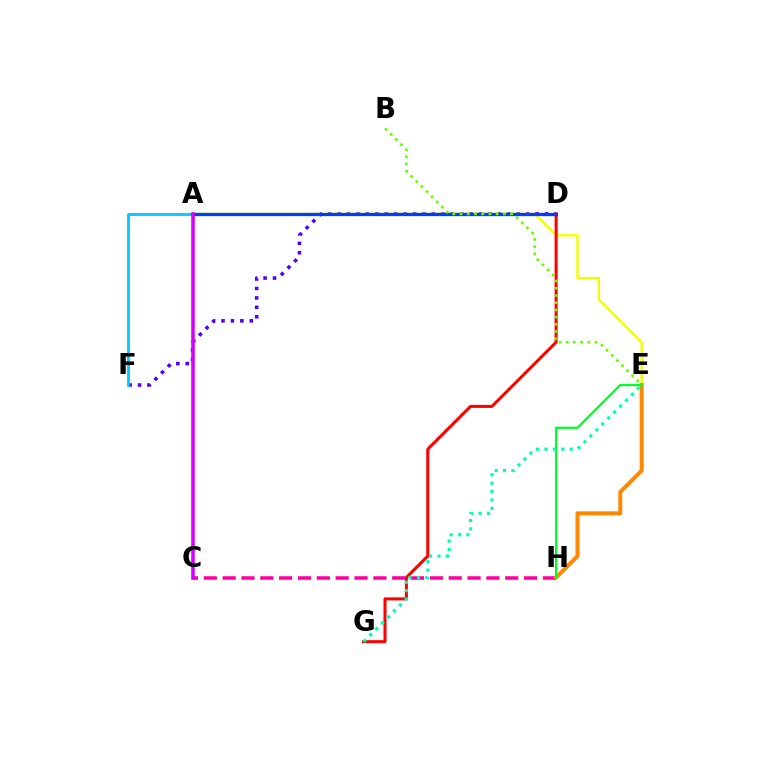{('D', 'F'): [{'color': '#4f00ff', 'line_style': 'dotted', 'thickness': 2.56}], ('A', 'E'): [{'color': '#eeff00', 'line_style': 'solid', 'thickness': 1.71}], ('C', 'H'): [{'color': '#ff00a0', 'line_style': 'dashed', 'thickness': 2.56}], ('D', 'G'): [{'color': '#ff0000', 'line_style': 'solid', 'thickness': 2.18}], ('E', 'H'): [{'color': '#ff8800', 'line_style': 'solid', 'thickness': 2.88}, {'color': '#00ff27', 'line_style': 'solid', 'thickness': 1.63}], ('E', 'G'): [{'color': '#00ffaf', 'line_style': 'dotted', 'thickness': 2.28}], ('A', 'F'): [{'color': '#00c7ff', 'line_style': 'solid', 'thickness': 2.0}], ('A', 'D'): [{'color': '#003fff', 'line_style': 'solid', 'thickness': 2.37}], ('A', 'C'): [{'color': '#d600ff', 'line_style': 'solid', 'thickness': 2.56}], ('B', 'E'): [{'color': '#66ff00', 'line_style': 'dotted', 'thickness': 1.96}]}